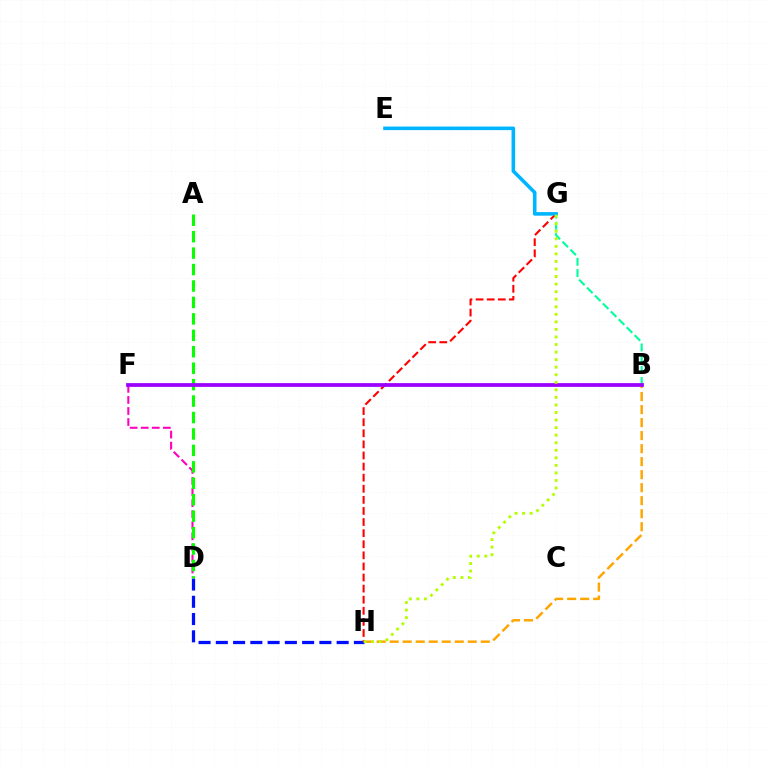{('B', 'H'): [{'color': '#ffa500', 'line_style': 'dashed', 'thickness': 1.77}], ('D', 'F'): [{'color': '#ff00bd', 'line_style': 'dashed', 'thickness': 1.5}], ('D', 'H'): [{'color': '#0010ff', 'line_style': 'dashed', 'thickness': 2.34}], ('A', 'D'): [{'color': '#08ff00', 'line_style': 'dashed', 'thickness': 2.23}], ('G', 'H'): [{'color': '#ff0000', 'line_style': 'dashed', 'thickness': 1.51}, {'color': '#b3ff00', 'line_style': 'dotted', 'thickness': 2.05}], ('B', 'G'): [{'color': '#00ff9d', 'line_style': 'dashed', 'thickness': 1.52}], ('B', 'F'): [{'color': '#9b00ff', 'line_style': 'solid', 'thickness': 2.71}], ('E', 'G'): [{'color': '#00b5ff', 'line_style': 'solid', 'thickness': 2.58}]}